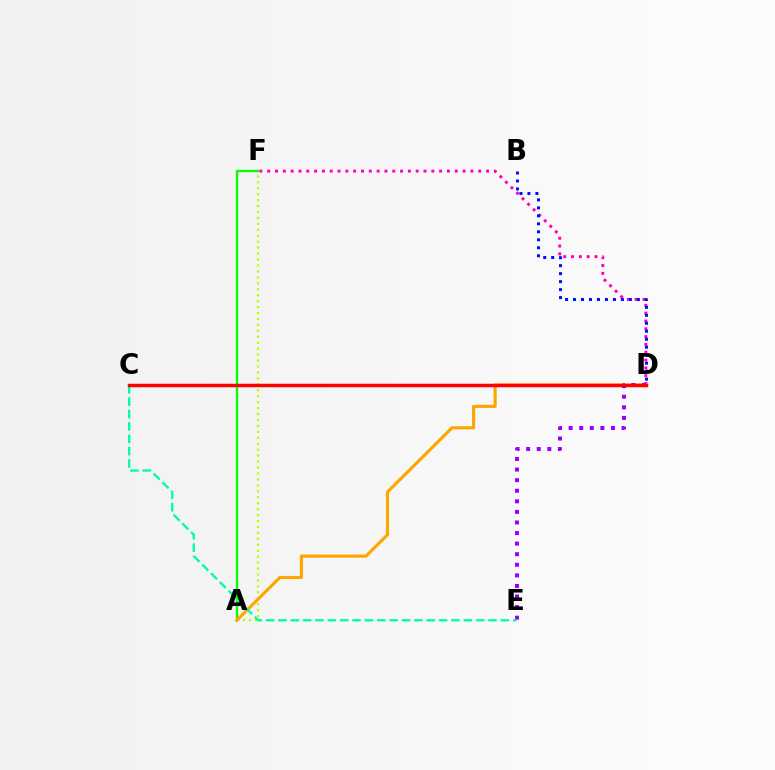{('D', 'F'): [{'color': '#ff00bd', 'line_style': 'dotted', 'thickness': 2.12}], ('A', 'F'): [{'color': '#b3ff00', 'line_style': 'dotted', 'thickness': 1.61}, {'color': '#08ff00', 'line_style': 'solid', 'thickness': 1.69}], ('B', 'D'): [{'color': '#0010ff', 'line_style': 'dotted', 'thickness': 2.17}], ('C', 'D'): [{'color': '#00b5ff', 'line_style': 'dotted', 'thickness': 1.92}, {'color': '#ff0000', 'line_style': 'solid', 'thickness': 2.52}], ('A', 'D'): [{'color': '#ffa500', 'line_style': 'solid', 'thickness': 2.25}], ('D', 'E'): [{'color': '#9b00ff', 'line_style': 'dotted', 'thickness': 2.87}], ('C', 'E'): [{'color': '#00ff9d', 'line_style': 'dashed', 'thickness': 1.68}]}